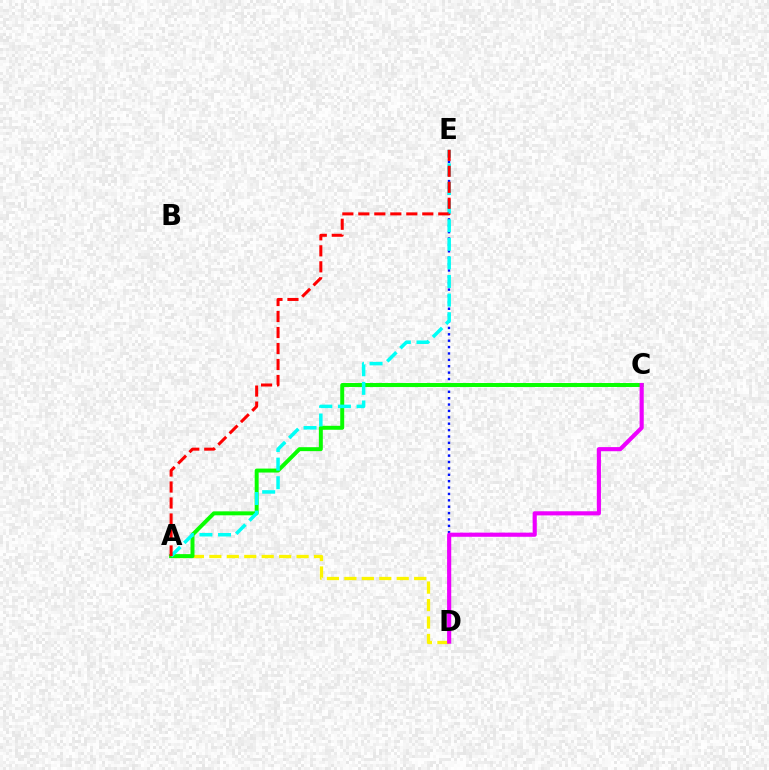{('D', 'E'): [{'color': '#0010ff', 'line_style': 'dotted', 'thickness': 1.73}], ('A', 'D'): [{'color': '#fcf500', 'line_style': 'dashed', 'thickness': 2.37}], ('A', 'C'): [{'color': '#08ff00', 'line_style': 'solid', 'thickness': 2.85}], ('A', 'E'): [{'color': '#00fff6', 'line_style': 'dashed', 'thickness': 2.53}, {'color': '#ff0000', 'line_style': 'dashed', 'thickness': 2.17}], ('C', 'D'): [{'color': '#ee00ff', 'line_style': 'solid', 'thickness': 2.97}]}